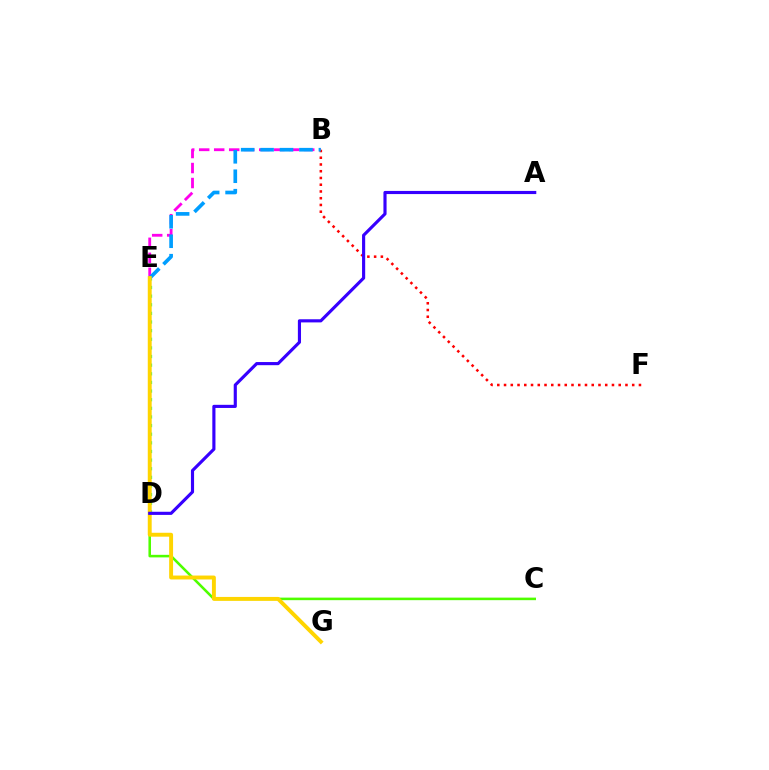{('C', 'D'): [{'color': '#4fff00', 'line_style': 'solid', 'thickness': 1.84}], ('D', 'E'): [{'color': '#00ff86', 'line_style': 'dotted', 'thickness': 2.34}], ('B', 'E'): [{'color': '#ff00ed', 'line_style': 'dashed', 'thickness': 2.04}, {'color': '#009eff', 'line_style': 'dashed', 'thickness': 2.64}], ('B', 'F'): [{'color': '#ff0000', 'line_style': 'dotted', 'thickness': 1.83}], ('E', 'G'): [{'color': '#ffd500', 'line_style': 'solid', 'thickness': 2.82}], ('A', 'D'): [{'color': '#3700ff', 'line_style': 'solid', 'thickness': 2.26}]}